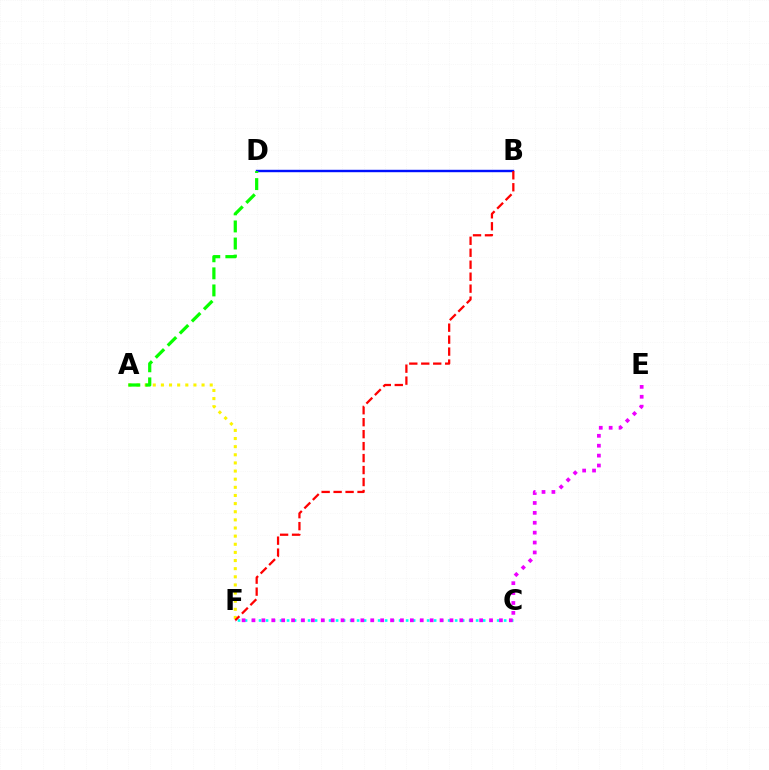{('C', 'F'): [{'color': '#00fff6', 'line_style': 'dotted', 'thickness': 1.9}], ('B', 'D'): [{'color': '#0010ff', 'line_style': 'solid', 'thickness': 1.74}], ('E', 'F'): [{'color': '#ee00ff', 'line_style': 'dotted', 'thickness': 2.69}], ('A', 'F'): [{'color': '#fcf500', 'line_style': 'dotted', 'thickness': 2.21}], ('A', 'D'): [{'color': '#08ff00', 'line_style': 'dashed', 'thickness': 2.32}], ('B', 'F'): [{'color': '#ff0000', 'line_style': 'dashed', 'thickness': 1.63}]}